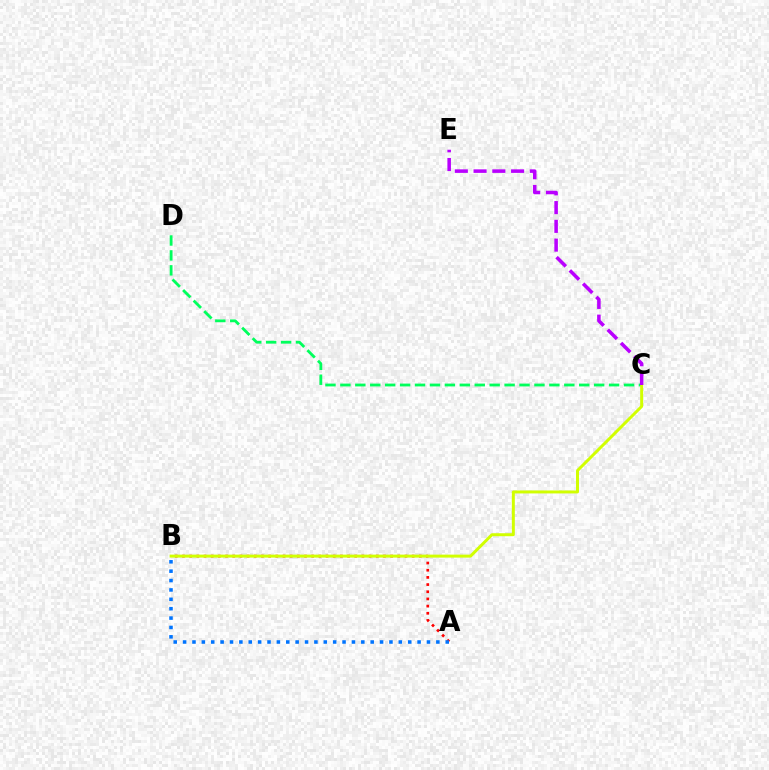{('C', 'D'): [{'color': '#00ff5c', 'line_style': 'dashed', 'thickness': 2.03}], ('A', 'B'): [{'color': '#ff0000', 'line_style': 'dotted', 'thickness': 1.95}, {'color': '#0074ff', 'line_style': 'dotted', 'thickness': 2.55}], ('B', 'C'): [{'color': '#d1ff00', 'line_style': 'solid', 'thickness': 2.15}], ('C', 'E'): [{'color': '#b900ff', 'line_style': 'dashed', 'thickness': 2.55}]}